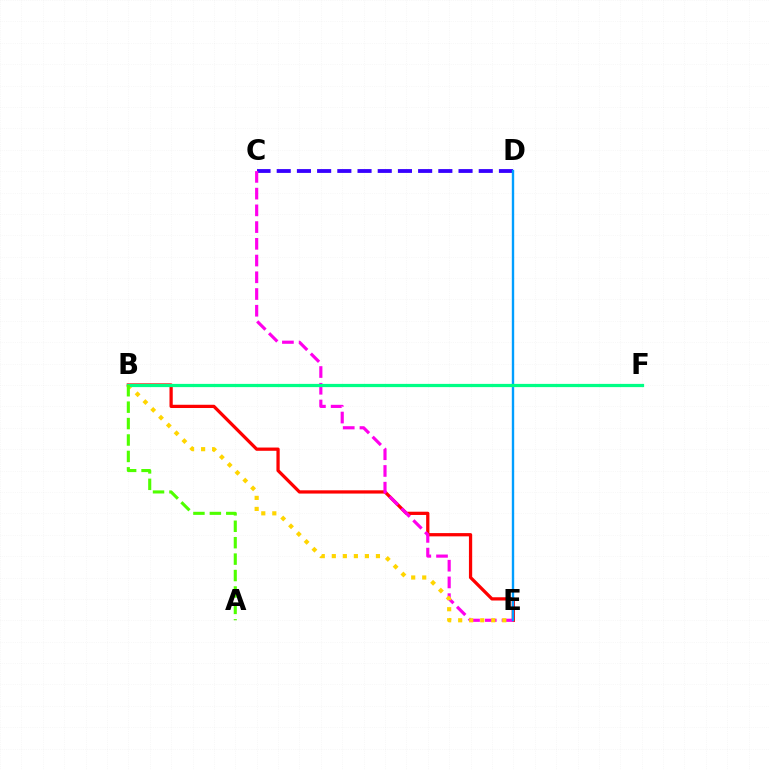{('B', 'E'): [{'color': '#ff0000', 'line_style': 'solid', 'thickness': 2.34}, {'color': '#ffd500', 'line_style': 'dotted', 'thickness': 3.0}], ('C', 'D'): [{'color': '#3700ff', 'line_style': 'dashed', 'thickness': 2.74}], ('C', 'E'): [{'color': '#ff00ed', 'line_style': 'dashed', 'thickness': 2.27}], ('D', 'E'): [{'color': '#009eff', 'line_style': 'solid', 'thickness': 1.71}], ('B', 'F'): [{'color': '#00ff86', 'line_style': 'solid', 'thickness': 2.33}], ('A', 'B'): [{'color': '#4fff00', 'line_style': 'dashed', 'thickness': 2.23}]}